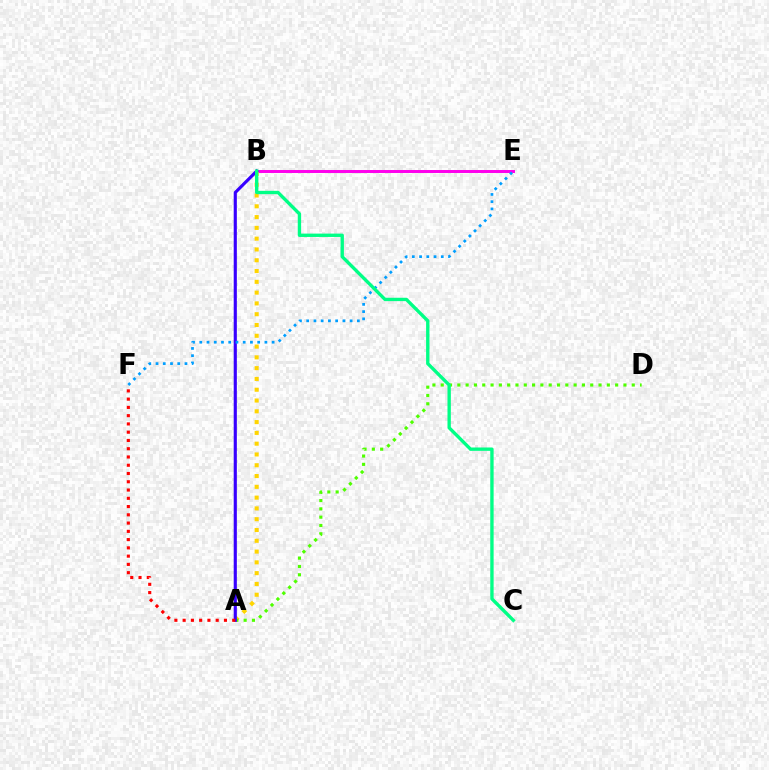{('B', 'E'): [{'color': '#ff00ed', 'line_style': 'solid', 'thickness': 2.14}], ('A', 'B'): [{'color': '#ffd500', 'line_style': 'dotted', 'thickness': 2.93}, {'color': '#3700ff', 'line_style': 'solid', 'thickness': 2.26}], ('A', 'D'): [{'color': '#4fff00', 'line_style': 'dotted', 'thickness': 2.26}], ('E', 'F'): [{'color': '#009eff', 'line_style': 'dotted', 'thickness': 1.97}], ('B', 'C'): [{'color': '#00ff86', 'line_style': 'solid', 'thickness': 2.42}], ('A', 'F'): [{'color': '#ff0000', 'line_style': 'dotted', 'thickness': 2.25}]}